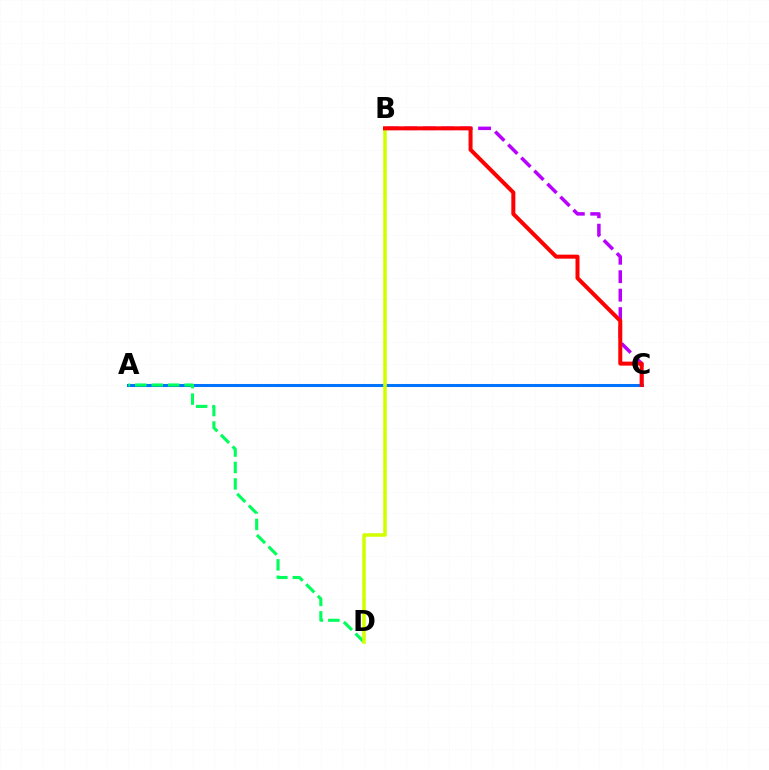{('B', 'C'): [{'color': '#b900ff', 'line_style': 'dashed', 'thickness': 2.51}, {'color': '#ff0000', 'line_style': 'solid', 'thickness': 2.88}], ('A', 'C'): [{'color': '#0074ff', 'line_style': 'solid', 'thickness': 2.2}], ('A', 'D'): [{'color': '#00ff5c', 'line_style': 'dashed', 'thickness': 2.23}], ('B', 'D'): [{'color': '#d1ff00', 'line_style': 'solid', 'thickness': 2.55}]}